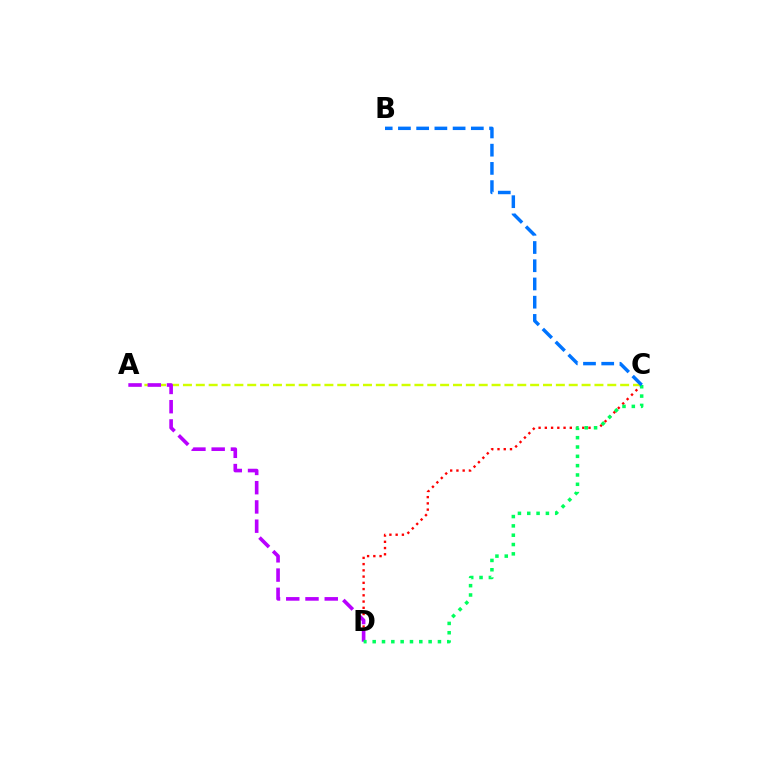{('C', 'D'): [{'color': '#ff0000', 'line_style': 'dotted', 'thickness': 1.7}, {'color': '#00ff5c', 'line_style': 'dotted', 'thickness': 2.53}], ('A', 'C'): [{'color': '#d1ff00', 'line_style': 'dashed', 'thickness': 1.75}], ('A', 'D'): [{'color': '#b900ff', 'line_style': 'dashed', 'thickness': 2.62}], ('B', 'C'): [{'color': '#0074ff', 'line_style': 'dashed', 'thickness': 2.48}]}